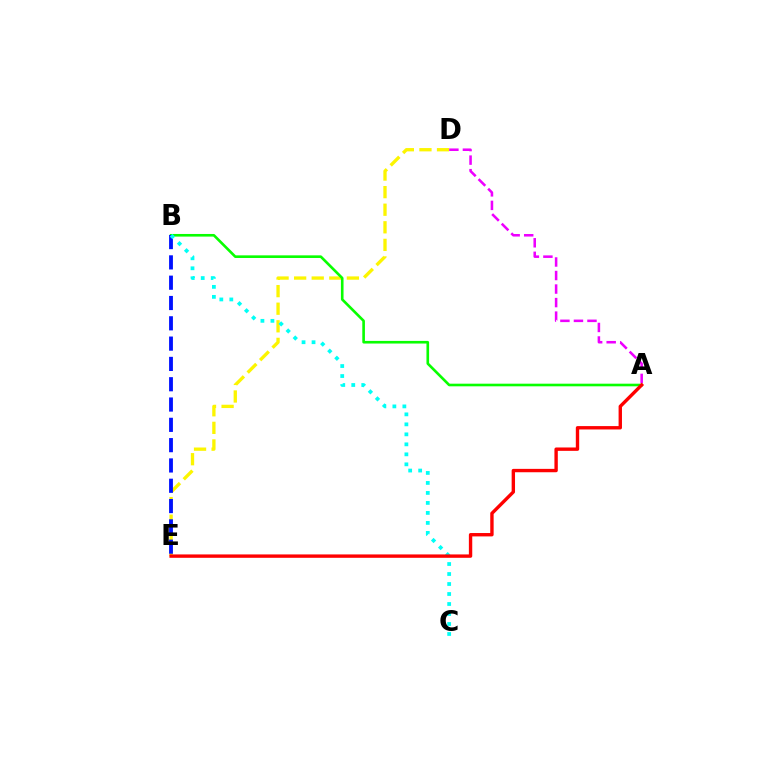{('D', 'E'): [{'color': '#fcf500', 'line_style': 'dashed', 'thickness': 2.39}], ('A', 'B'): [{'color': '#08ff00', 'line_style': 'solid', 'thickness': 1.89}], ('A', 'D'): [{'color': '#ee00ff', 'line_style': 'dashed', 'thickness': 1.84}], ('B', 'E'): [{'color': '#0010ff', 'line_style': 'dashed', 'thickness': 2.76}], ('B', 'C'): [{'color': '#00fff6', 'line_style': 'dotted', 'thickness': 2.72}], ('A', 'E'): [{'color': '#ff0000', 'line_style': 'solid', 'thickness': 2.43}]}